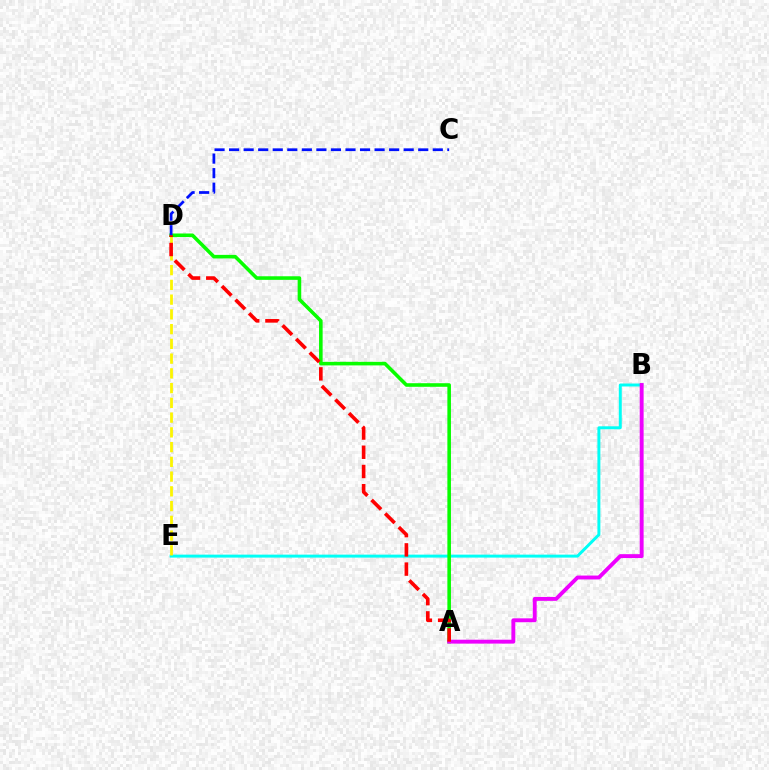{('B', 'E'): [{'color': '#00fff6', 'line_style': 'solid', 'thickness': 2.13}], ('D', 'E'): [{'color': '#fcf500', 'line_style': 'dashed', 'thickness': 2.0}], ('A', 'D'): [{'color': '#08ff00', 'line_style': 'solid', 'thickness': 2.58}, {'color': '#ff0000', 'line_style': 'dashed', 'thickness': 2.61}], ('A', 'B'): [{'color': '#ee00ff', 'line_style': 'solid', 'thickness': 2.8}], ('C', 'D'): [{'color': '#0010ff', 'line_style': 'dashed', 'thickness': 1.98}]}